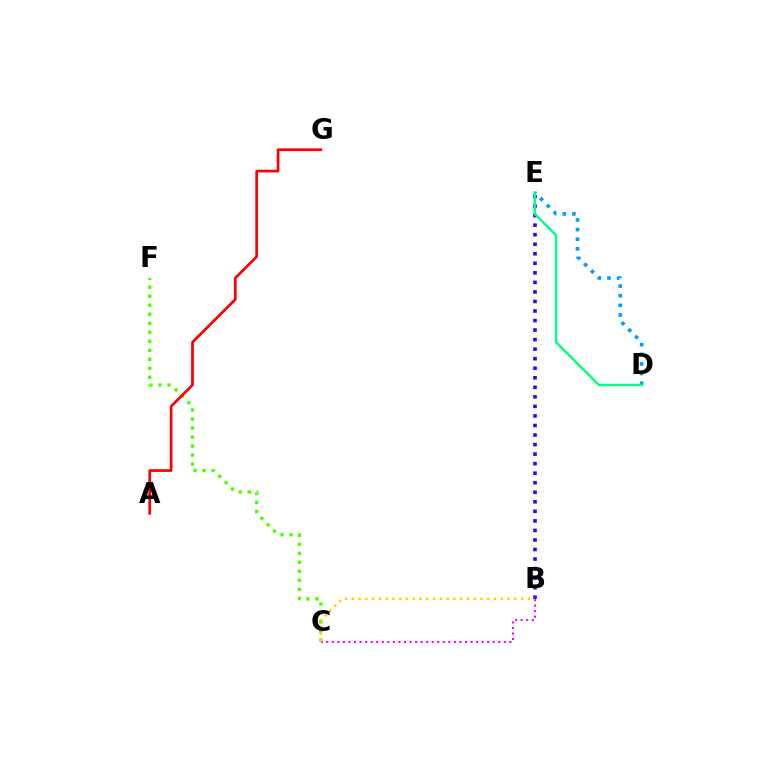{('C', 'F'): [{'color': '#4fff00', 'line_style': 'dotted', 'thickness': 2.45}], ('B', 'E'): [{'color': '#3700ff', 'line_style': 'dotted', 'thickness': 2.59}], ('B', 'C'): [{'color': '#ff00ed', 'line_style': 'dotted', 'thickness': 1.51}, {'color': '#ffd500', 'line_style': 'dotted', 'thickness': 1.84}], ('D', 'E'): [{'color': '#009eff', 'line_style': 'dotted', 'thickness': 2.62}, {'color': '#00ff86', 'line_style': 'solid', 'thickness': 1.76}], ('A', 'G'): [{'color': '#ff0000', 'line_style': 'solid', 'thickness': 1.95}]}